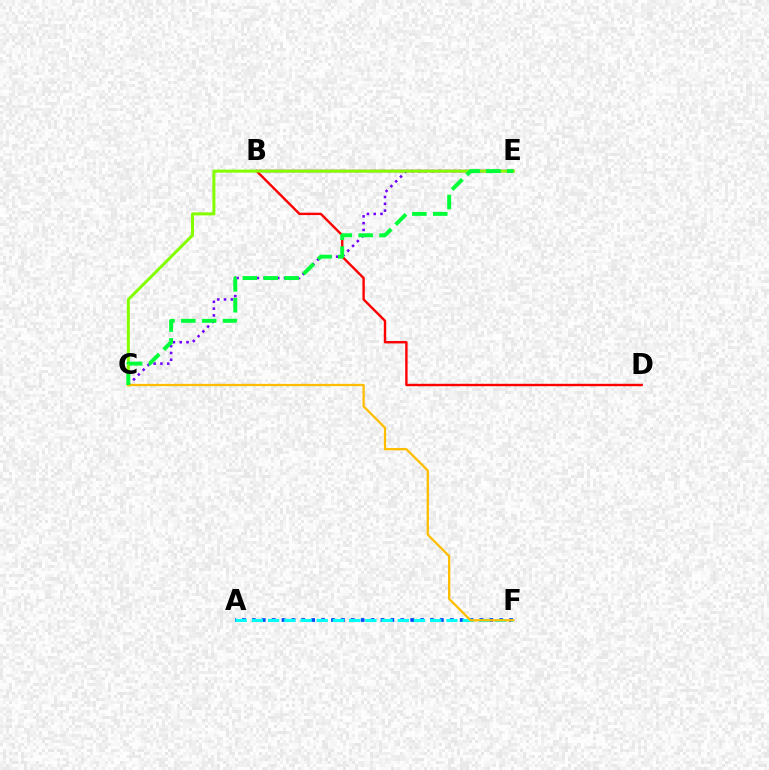{('B', 'D'): [{'color': '#ff0000', 'line_style': 'solid', 'thickness': 1.73}], ('B', 'E'): [{'color': '#ff00cf', 'line_style': 'solid', 'thickness': 1.76}], ('C', 'E'): [{'color': '#7200ff', 'line_style': 'dotted', 'thickness': 1.84}, {'color': '#84ff00', 'line_style': 'solid', 'thickness': 2.17}, {'color': '#00ff39', 'line_style': 'dashed', 'thickness': 2.83}], ('A', 'F'): [{'color': '#004bff', 'line_style': 'dotted', 'thickness': 2.69}, {'color': '#00fff6', 'line_style': 'dashed', 'thickness': 2.2}], ('C', 'F'): [{'color': '#ffbd00', 'line_style': 'solid', 'thickness': 1.63}]}